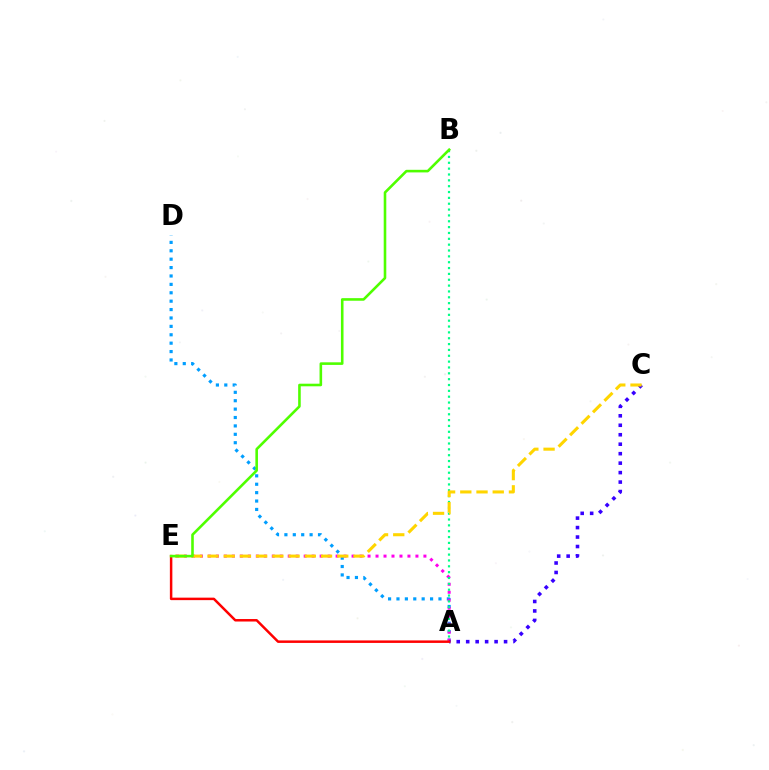{('A', 'D'): [{'color': '#009eff', 'line_style': 'dotted', 'thickness': 2.28}], ('A', 'E'): [{'color': '#ff00ed', 'line_style': 'dotted', 'thickness': 2.17}, {'color': '#ff0000', 'line_style': 'solid', 'thickness': 1.79}], ('A', 'C'): [{'color': '#3700ff', 'line_style': 'dotted', 'thickness': 2.57}], ('A', 'B'): [{'color': '#00ff86', 'line_style': 'dotted', 'thickness': 1.59}], ('C', 'E'): [{'color': '#ffd500', 'line_style': 'dashed', 'thickness': 2.2}], ('B', 'E'): [{'color': '#4fff00', 'line_style': 'solid', 'thickness': 1.87}]}